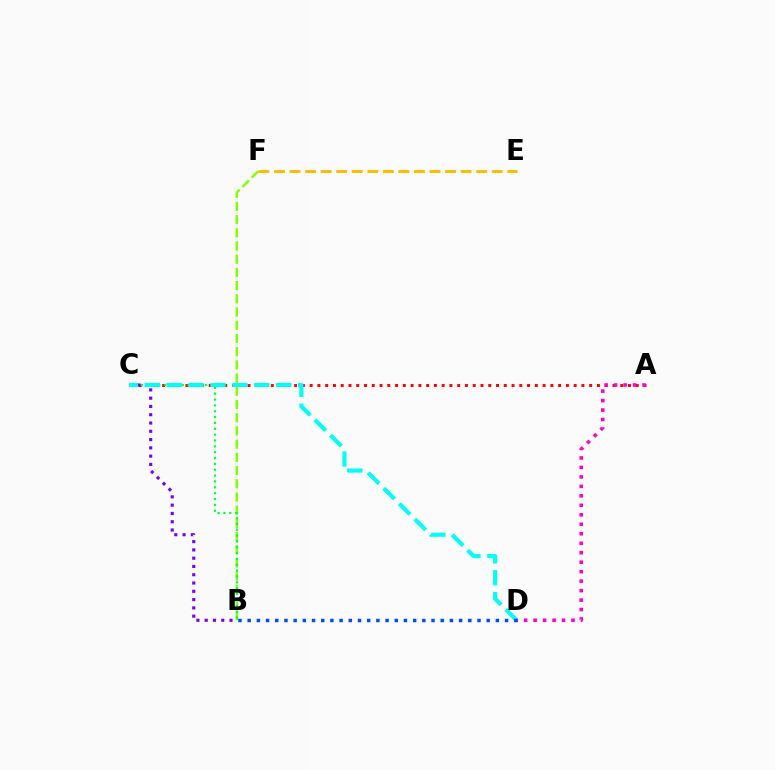{('A', 'C'): [{'color': '#ff0000', 'line_style': 'dotted', 'thickness': 2.11}], ('B', 'F'): [{'color': '#84ff00', 'line_style': 'dashed', 'thickness': 1.79}], ('B', 'C'): [{'color': '#7200ff', 'line_style': 'dotted', 'thickness': 2.25}, {'color': '#00ff39', 'line_style': 'dotted', 'thickness': 1.59}], ('E', 'F'): [{'color': '#ffbd00', 'line_style': 'dashed', 'thickness': 2.11}], ('A', 'D'): [{'color': '#ff00cf', 'line_style': 'dotted', 'thickness': 2.57}], ('C', 'D'): [{'color': '#00fff6', 'line_style': 'dashed', 'thickness': 2.98}], ('B', 'D'): [{'color': '#004bff', 'line_style': 'dotted', 'thickness': 2.5}]}